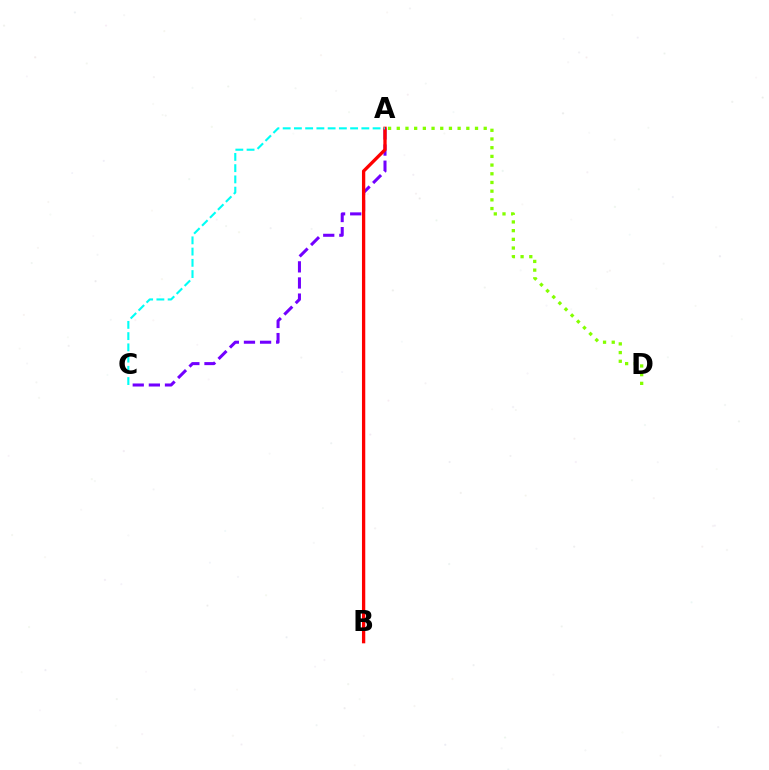{('A', 'C'): [{'color': '#7200ff', 'line_style': 'dashed', 'thickness': 2.19}, {'color': '#00fff6', 'line_style': 'dashed', 'thickness': 1.53}], ('A', 'D'): [{'color': '#84ff00', 'line_style': 'dotted', 'thickness': 2.36}], ('A', 'B'): [{'color': '#ff0000', 'line_style': 'solid', 'thickness': 2.38}]}